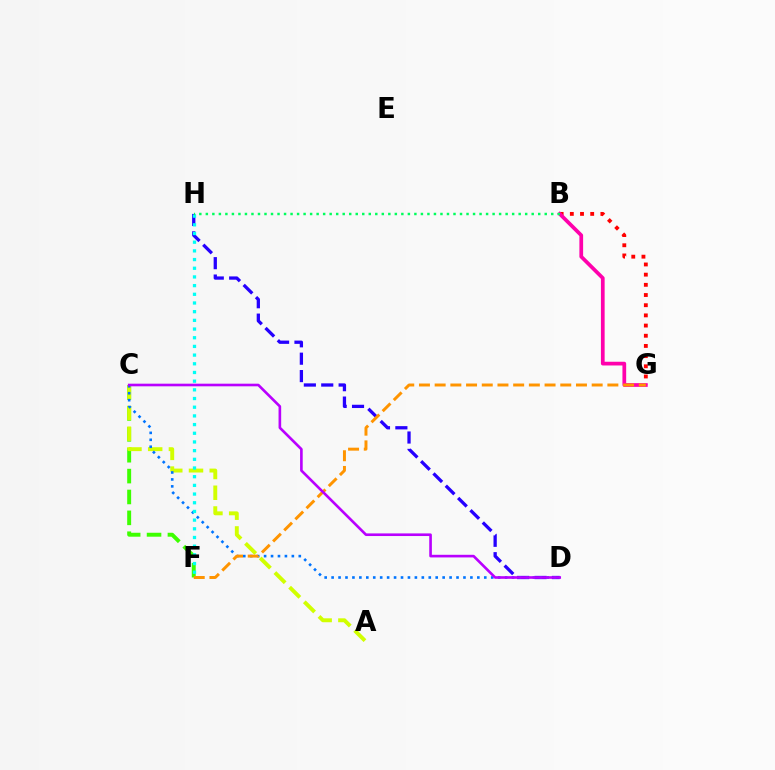{('D', 'H'): [{'color': '#2500ff', 'line_style': 'dashed', 'thickness': 2.36}], ('B', 'G'): [{'color': '#ff0000', 'line_style': 'dotted', 'thickness': 2.77}, {'color': '#ff00ac', 'line_style': 'solid', 'thickness': 2.68}], ('C', 'F'): [{'color': '#3dff00', 'line_style': 'dashed', 'thickness': 2.84}], ('A', 'C'): [{'color': '#d1ff00', 'line_style': 'dashed', 'thickness': 2.82}], ('C', 'D'): [{'color': '#0074ff', 'line_style': 'dotted', 'thickness': 1.89}, {'color': '#b900ff', 'line_style': 'solid', 'thickness': 1.89}], ('F', 'G'): [{'color': '#ff9400', 'line_style': 'dashed', 'thickness': 2.13}], ('F', 'H'): [{'color': '#00fff6', 'line_style': 'dotted', 'thickness': 2.36}], ('B', 'H'): [{'color': '#00ff5c', 'line_style': 'dotted', 'thickness': 1.77}]}